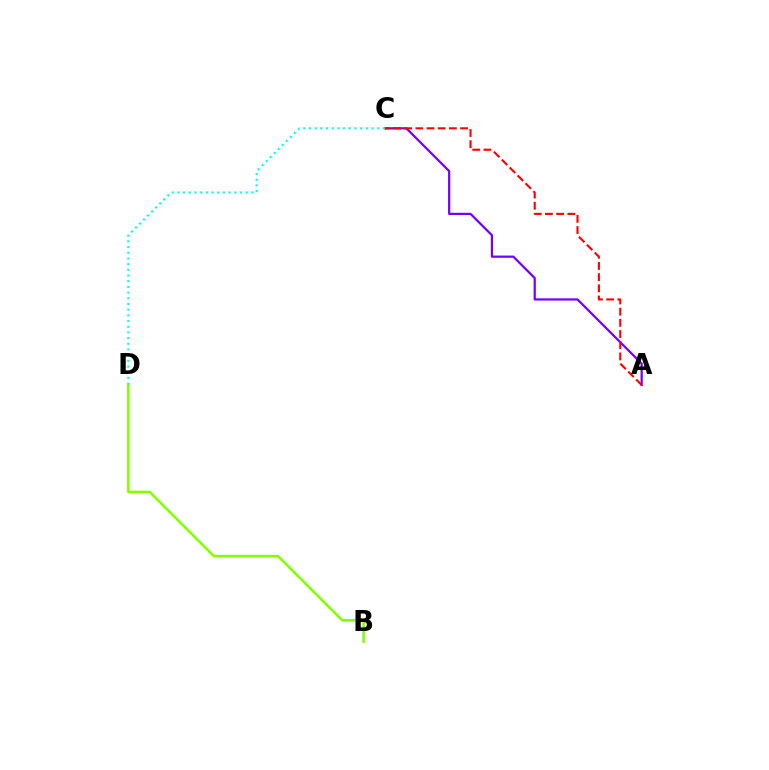{('A', 'C'): [{'color': '#7200ff', 'line_style': 'solid', 'thickness': 1.6}, {'color': '#ff0000', 'line_style': 'dashed', 'thickness': 1.52}], ('B', 'D'): [{'color': '#84ff00', 'line_style': 'solid', 'thickness': 1.86}], ('C', 'D'): [{'color': '#00fff6', 'line_style': 'dotted', 'thickness': 1.55}]}